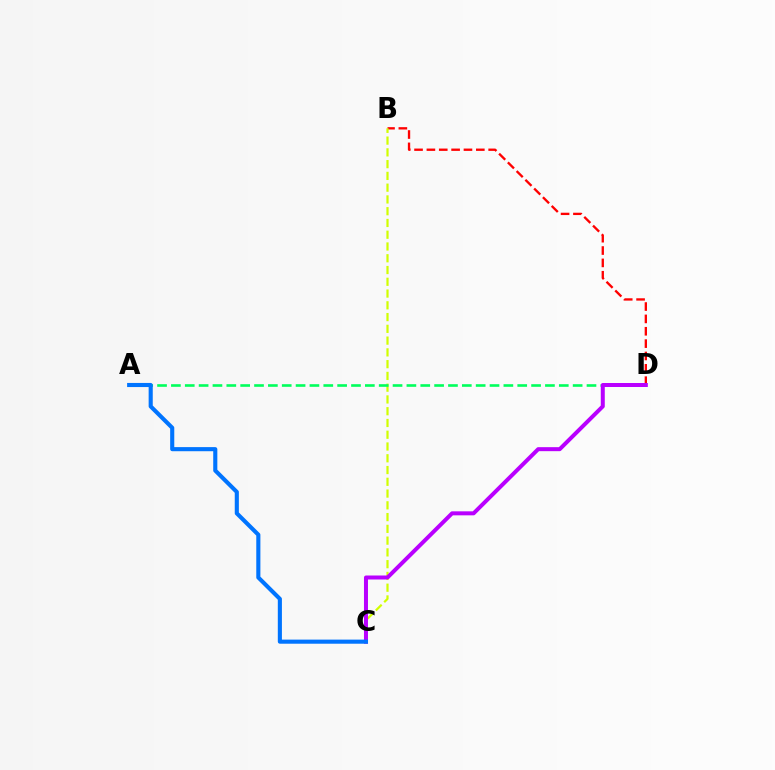{('B', 'D'): [{'color': '#ff0000', 'line_style': 'dashed', 'thickness': 1.68}], ('B', 'C'): [{'color': '#d1ff00', 'line_style': 'dashed', 'thickness': 1.6}], ('A', 'D'): [{'color': '#00ff5c', 'line_style': 'dashed', 'thickness': 1.88}], ('C', 'D'): [{'color': '#b900ff', 'line_style': 'solid', 'thickness': 2.88}], ('A', 'C'): [{'color': '#0074ff', 'line_style': 'solid', 'thickness': 2.96}]}